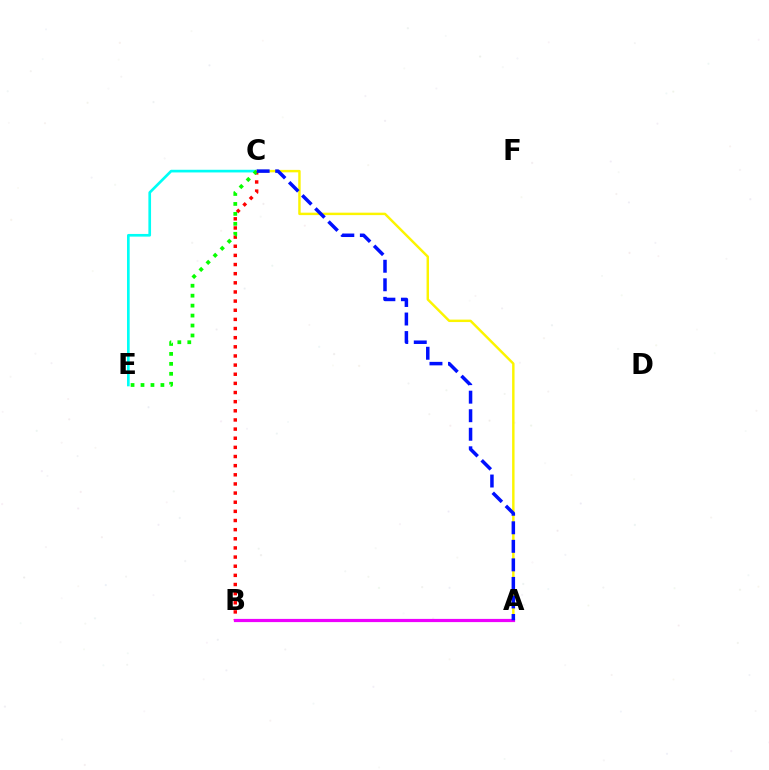{('C', 'E'): [{'color': '#00fff6', 'line_style': 'solid', 'thickness': 1.92}, {'color': '#08ff00', 'line_style': 'dotted', 'thickness': 2.7}], ('A', 'C'): [{'color': '#fcf500', 'line_style': 'solid', 'thickness': 1.76}, {'color': '#0010ff', 'line_style': 'dashed', 'thickness': 2.52}], ('B', 'C'): [{'color': '#ff0000', 'line_style': 'dotted', 'thickness': 2.48}], ('A', 'B'): [{'color': '#ee00ff', 'line_style': 'solid', 'thickness': 2.31}]}